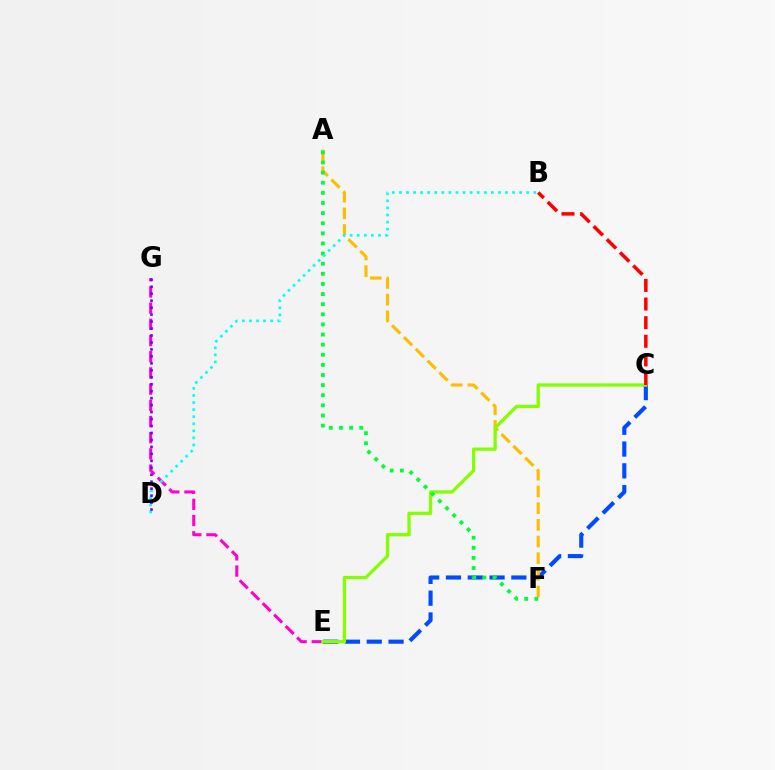{('C', 'E'): [{'color': '#004bff', 'line_style': 'dashed', 'thickness': 2.96}, {'color': '#84ff00', 'line_style': 'solid', 'thickness': 2.36}], ('E', 'G'): [{'color': '#ff00cf', 'line_style': 'dashed', 'thickness': 2.2}], ('A', 'F'): [{'color': '#ffbd00', 'line_style': 'dashed', 'thickness': 2.27}, {'color': '#00ff39', 'line_style': 'dotted', 'thickness': 2.75}], ('B', 'D'): [{'color': '#00fff6', 'line_style': 'dotted', 'thickness': 1.92}], ('D', 'G'): [{'color': '#7200ff', 'line_style': 'dotted', 'thickness': 1.89}], ('B', 'C'): [{'color': '#ff0000', 'line_style': 'dashed', 'thickness': 2.53}]}